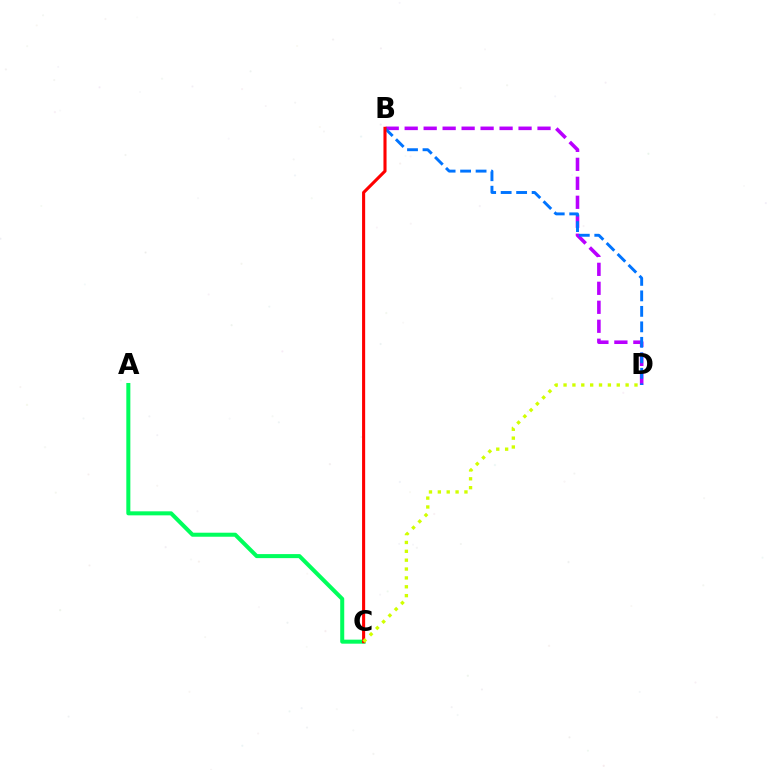{('B', 'D'): [{'color': '#b900ff', 'line_style': 'dashed', 'thickness': 2.58}, {'color': '#0074ff', 'line_style': 'dashed', 'thickness': 2.1}], ('A', 'C'): [{'color': '#00ff5c', 'line_style': 'solid', 'thickness': 2.9}], ('B', 'C'): [{'color': '#ff0000', 'line_style': 'solid', 'thickness': 2.23}], ('C', 'D'): [{'color': '#d1ff00', 'line_style': 'dotted', 'thickness': 2.41}]}